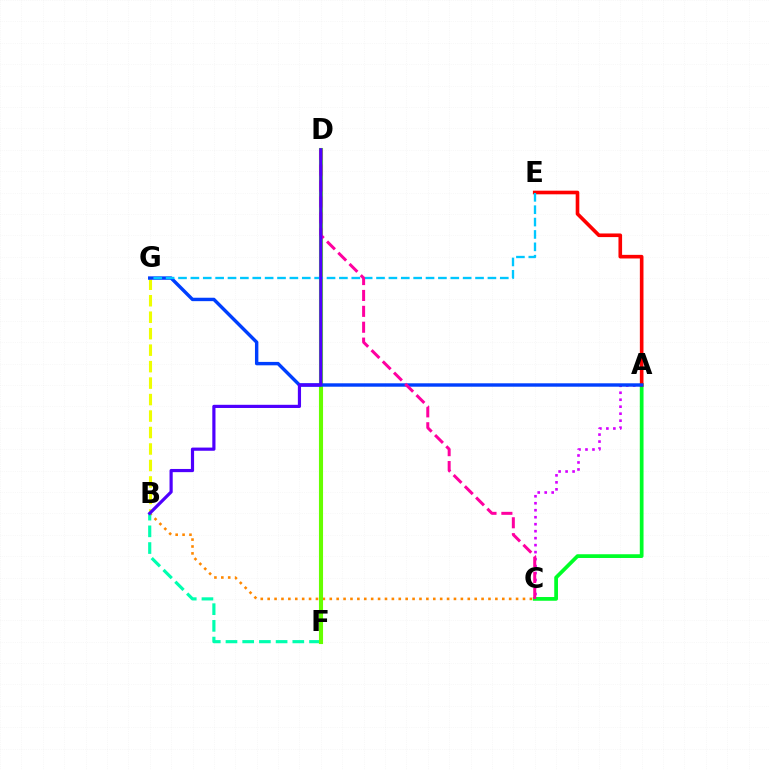{('B', 'G'): [{'color': '#eeff00', 'line_style': 'dashed', 'thickness': 2.24}], ('A', 'C'): [{'color': '#d600ff', 'line_style': 'dotted', 'thickness': 1.9}, {'color': '#00ff27', 'line_style': 'solid', 'thickness': 2.69}], ('B', 'C'): [{'color': '#ff8800', 'line_style': 'dotted', 'thickness': 1.87}], ('B', 'F'): [{'color': '#00ffaf', 'line_style': 'dashed', 'thickness': 2.27}], ('D', 'F'): [{'color': '#66ff00', 'line_style': 'solid', 'thickness': 2.95}], ('A', 'E'): [{'color': '#ff0000', 'line_style': 'solid', 'thickness': 2.61}], ('A', 'G'): [{'color': '#003fff', 'line_style': 'solid', 'thickness': 2.46}], ('E', 'G'): [{'color': '#00c7ff', 'line_style': 'dashed', 'thickness': 1.68}], ('C', 'D'): [{'color': '#ff00a0', 'line_style': 'dashed', 'thickness': 2.16}], ('B', 'D'): [{'color': '#4f00ff', 'line_style': 'solid', 'thickness': 2.29}]}